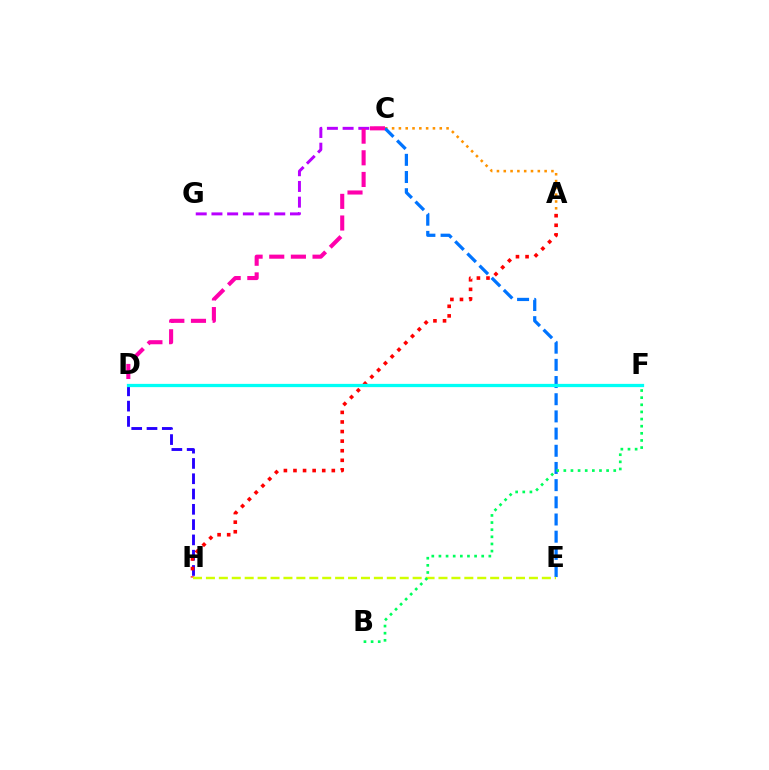{('A', 'C'): [{'color': '#ff9400', 'line_style': 'dotted', 'thickness': 1.85}], ('D', 'H'): [{'color': '#2500ff', 'line_style': 'dashed', 'thickness': 2.08}], ('D', 'F'): [{'color': '#3dff00', 'line_style': 'solid', 'thickness': 1.98}, {'color': '#00fff6', 'line_style': 'solid', 'thickness': 2.35}], ('C', 'E'): [{'color': '#0074ff', 'line_style': 'dashed', 'thickness': 2.33}], ('A', 'H'): [{'color': '#ff0000', 'line_style': 'dotted', 'thickness': 2.6}], ('E', 'H'): [{'color': '#d1ff00', 'line_style': 'dashed', 'thickness': 1.76}], ('C', 'G'): [{'color': '#b900ff', 'line_style': 'dashed', 'thickness': 2.13}], ('B', 'F'): [{'color': '#00ff5c', 'line_style': 'dotted', 'thickness': 1.94}], ('C', 'D'): [{'color': '#ff00ac', 'line_style': 'dashed', 'thickness': 2.94}]}